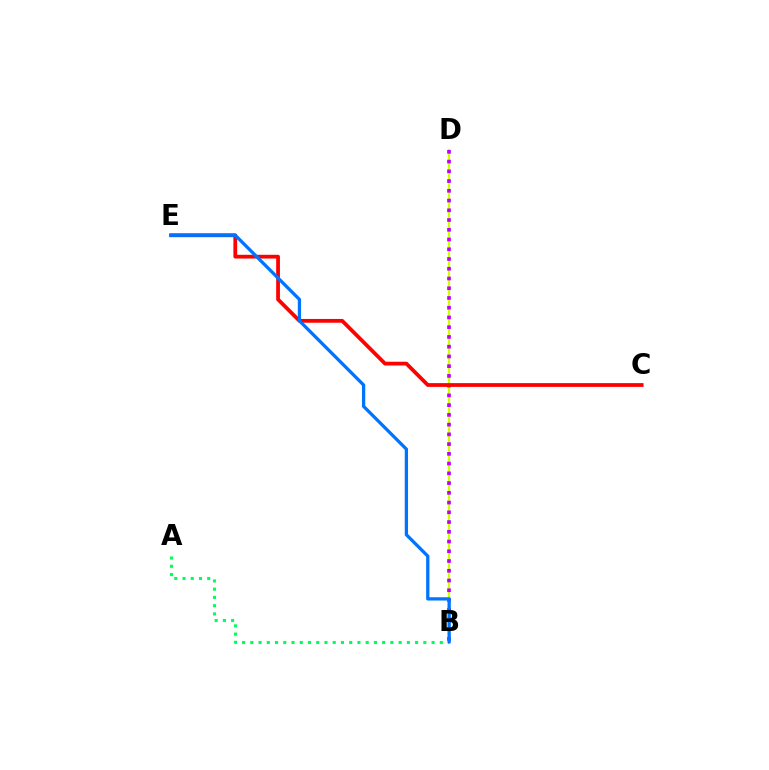{('B', 'D'): [{'color': '#d1ff00', 'line_style': 'solid', 'thickness': 1.64}, {'color': '#b900ff', 'line_style': 'dotted', 'thickness': 2.65}], ('C', 'E'): [{'color': '#ff0000', 'line_style': 'solid', 'thickness': 2.71}], ('A', 'B'): [{'color': '#00ff5c', 'line_style': 'dotted', 'thickness': 2.24}], ('B', 'E'): [{'color': '#0074ff', 'line_style': 'solid', 'thickness': 2.36}]}